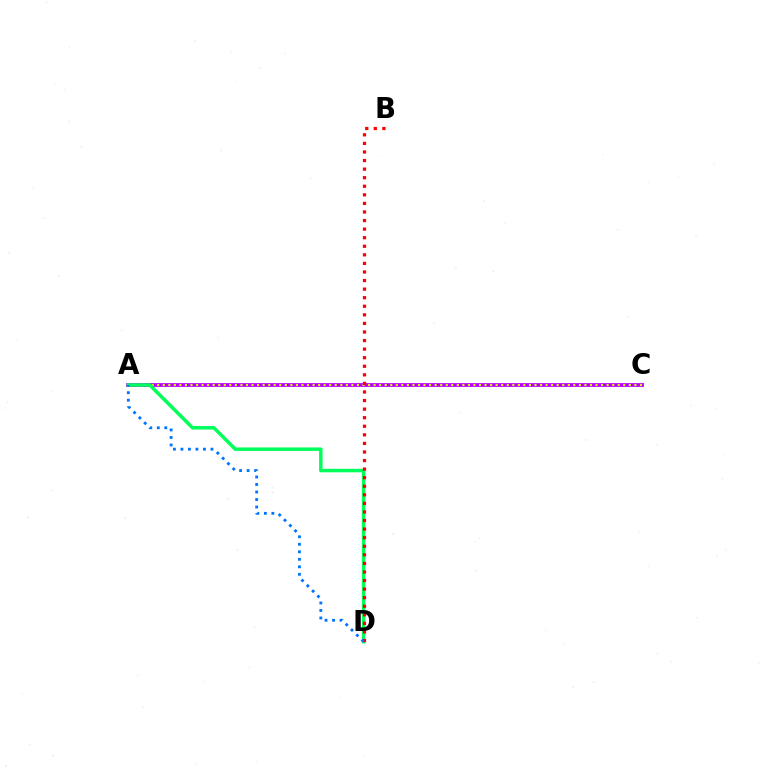{('A', 'C'): [{'color': '#b900ff', 'line_style': 'solid', 'thickness': 2.73}, {'color': '#d1ff00', 'line_style': 'dotted', 'thickness': 1.51}], ('A', 'D'): [{'color': '#00ff5c', 'line_style': 'solid', 'thickness': 2.51}, {'color': '#0074ff', 'line_style': 'dotted', 'thickness': 2.04}], ('B', 'D'): [{'color': '#ff0000', 'line_style': 'dotted', 'thickness': 2.33}]}